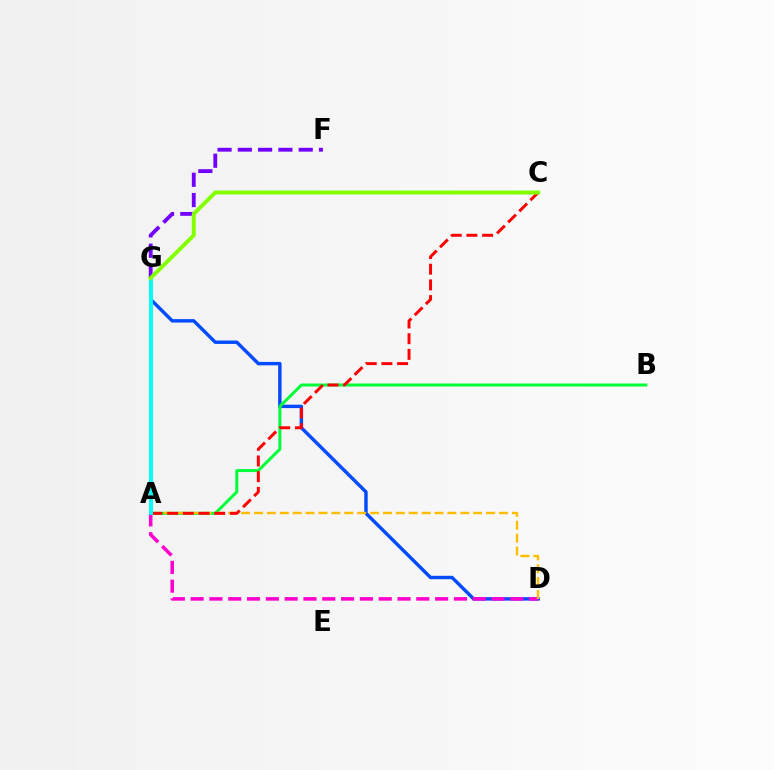{('D', 'G'): [{'color': '#004bff', 'line_style': 'solid', 'thickness': 2.46}], ('A', 'B'): [{'color': '#00ff39', 'line_style': 'solid', 'thickness': 2.16}], ('A', 'D'): [{'color': '#ff00cf', 'line_style': 'dashed', 'thickness': 2.56}, {'color': '#ffbd00', 'line_style': 'dashed', 'thickness': 1.75}], ('A', 'C'): [{'color': '#ff0000', 'line_style': 'dashed', 'thickness': 2.13}], ('A', 'G'): [{'color': '#00fff6', 'line_style': 'solid', 'thickness': 2.82}], ('F', 'G'): [{'color': '#7200ff', 'line_style': 'dashed', 'thickness': 2.76}], ('C', 'G'): [{'color': '#84ff00', 'line_style': 'solid', 'thickness': 2.85}]}